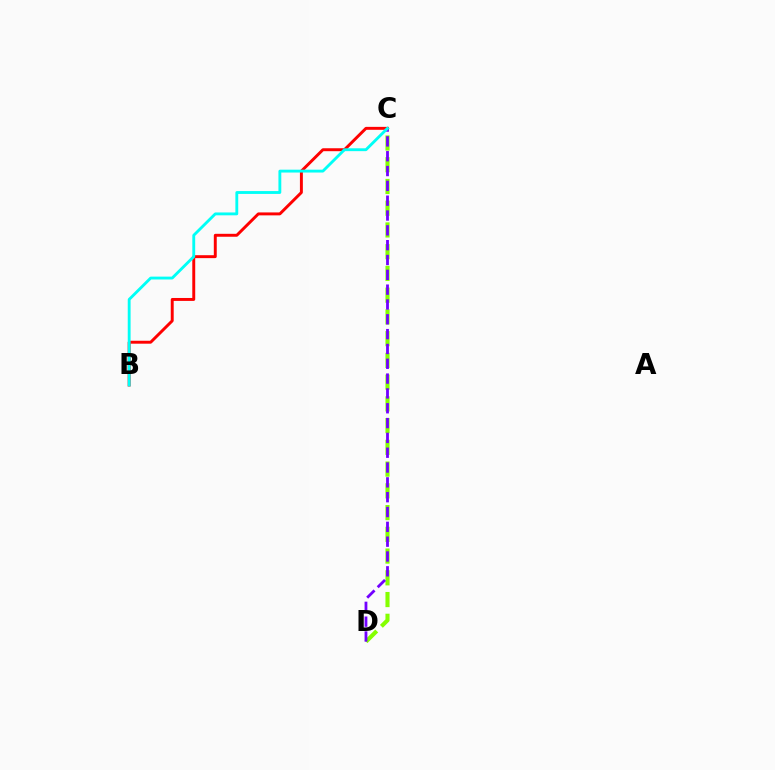{('C', 'D'): [{'color': '#84ff00', 'line_style': 'dashed', 'thickness': 2.95}, {'color': '#7200ff', 'line_style': 'dashed', 'thickness': 2.01}], ('B', 'C'): [{'color': '#ff0000', 'line_style': 'solid', 'thickness': 2.11}, {'color': '#00fff6', 'line_style': 'solid', 'thickness': 2.05}]}